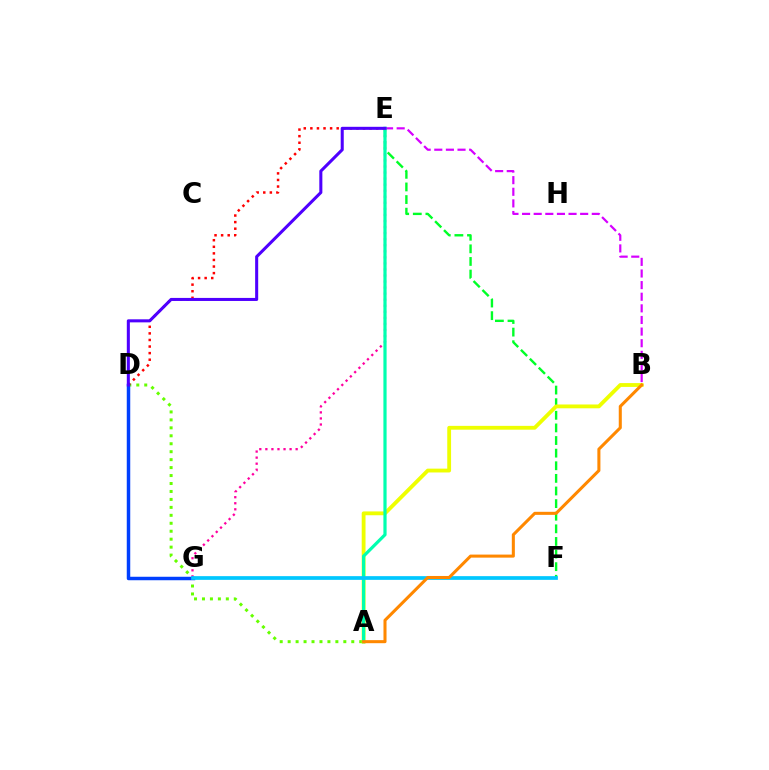{('A', 'D'): [{'color': '#66ff00', 'line_style': 'dotted', 'thickness': 2.16}], ('D', 'E'): [{'color': '#ff0000', 'line_style': 'dotted', 'thickness': 1.79}, {'color': '#4f00ff', 'line_style': 'solid', 'thickness': 2.2}], ('E', 'G'): [{'color': '#ff00a0', 'line_style': 'dotted', 'thickness': 1.64}], ('E', 'F'): [{'color': '#00ff27', 'line_style': 'dashed', 'thickness': 1.71}], ('B', 'E'): [{'color': '#d600ff', 'line_style': 'dashed', 'thickness': 1.58}], ('A', 'B'): [{'color': '#eeff00', 'line_style': 'solid', 'thickness': 2.76}, {'color': '#ff8800', 'line_style': 'solid', 'thickness': 2.2}], ('D', 'G'): [{'color': '#003fff', 'line_style': 'solid', 'thickness': 2.51}], ('A', 'E'): [{'color': '#00ffaf', 'line_style': 'solid', 'thickness': 2.31}], ('F', 'G'): [{'color': '#00c7ff', 'line_style': 'solid', 'thickness': 2.67}]}